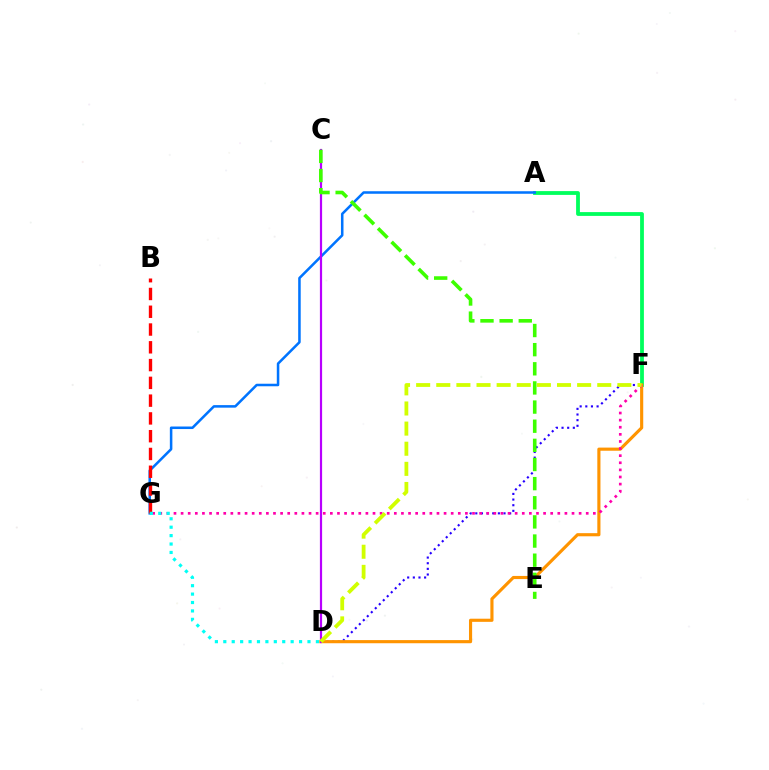{('A', 'F'): [{'color': '#00ff5c', 'line_style': 'solid', 'thickness': 2.73}], ('A', 'G'): [{'color': '#0074ff', 'line_style': 'solid', 'thickness': 1.82}], ('D', 'F'): [{'color': '#2500ff', 'line_style': 'dotted', 'thickness': 1.53}, {'color': '#ff9400', 'line_style': 'solid', 'thickness': 2.26}, {'color': '#d1ff00', 'line_style': 'dashed', 'thickness': 2.73}], ('B', 'G'): [{'color': '#ff0000', 'line_style': 'dashed', 'thickness': 2.41}], ('C', 'D'): [{'color': '#b900ff', 'line_style': 'solid', 'thickness': 1.59}], ('C', 'E'): [{'color': '#3dff00', 'line_style': 'dashed', 'thickness': 2.6}], ('F', 'G'): [{'color': '#ff00ac', 'line_style': 'dotted', 'thickness': 1.93}], ('D', 'G'): [{'color': '#00fff6', 'line_style': 'dotted', 'thickness': 2.29}]}